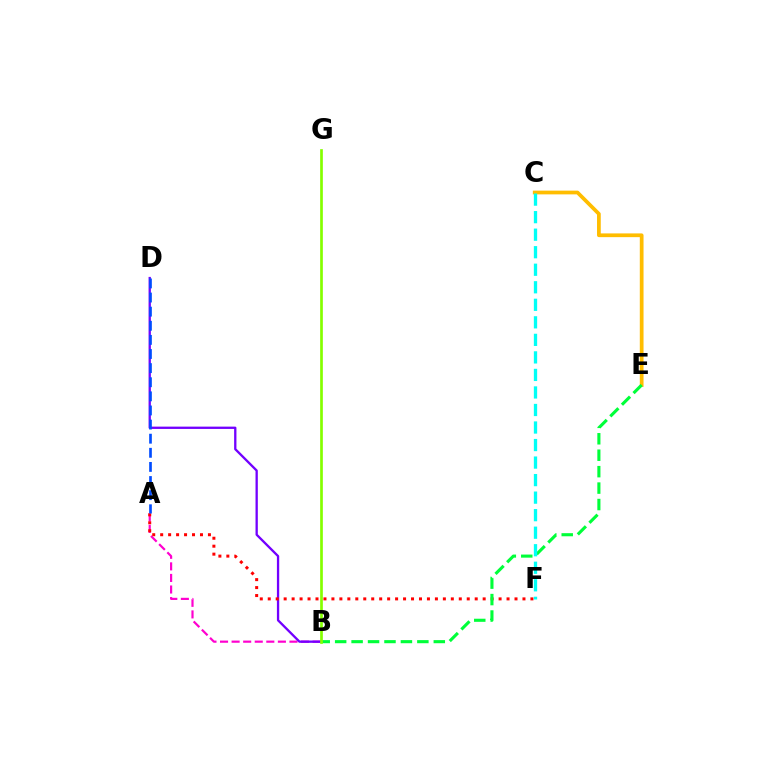{('A', 'B'): [{'color': '#ff00cf', 'line_style': 'dashed', 'thickness': 1.57}], ('B', 'D'): [{'color': '#7200ff', 'line_style': 'solid', 'thickness': 1.66}], ('C', 'E'): [{'color': '#ffbd00', 'line_style': 'solid', 'thickness': 2.69}], ('A', 'F'): [{'color': '#ff0000', 'line_style': 'dotted', 'thickness': 2.16}], ('B', 'E'): [{'color': '#00ff39', 'line_style': 'dashed', 'thickness': 2.23}], ('B', 'G'): [{'color': '#84ff00', 'line_style': 'solid', 'thickness': 1.94}], ('A', 'D'): [{'color': '#004bff', 'line_style': 'dashed', 'thickness': 1.92}], ('C', 'F'): [{'color': '#00fff6', 'line_style': 'dashed', 'thickness': 2.38}]}